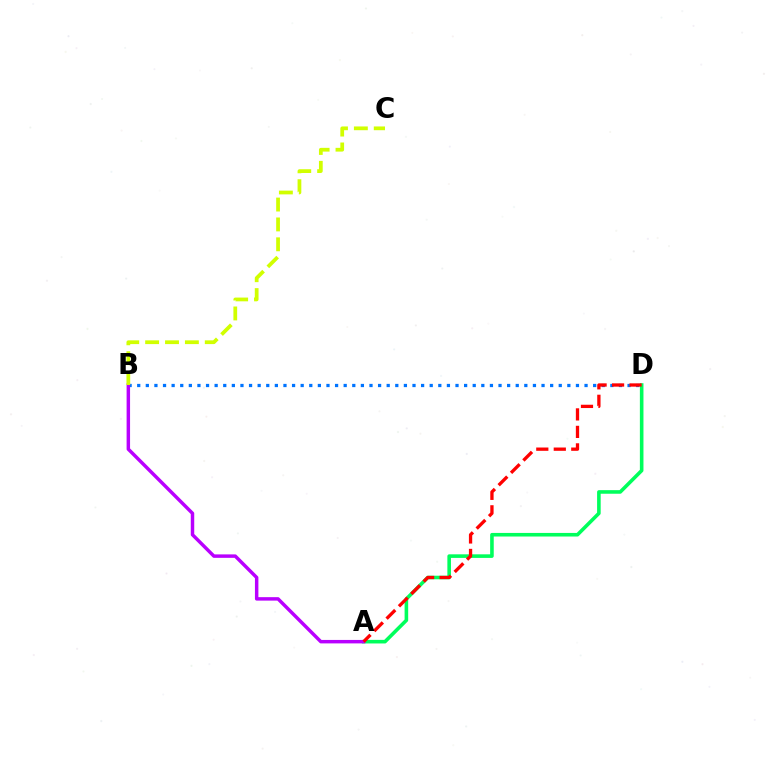{('A', 'D'): [{'color': '#00ff5c', 'line_style': 'solid', 'thickness': 2.58}, {'color': '#ff0000', 'line_style': 'dashed', 'thickness': 2.38}], ('B', 'D'): [{'color': '#0074ff', 'line_style': 'dotted', 'thickness': 2.34}], ('A', 'B'): [{'color': '#b900ff', 'line_style': 'solid', 'thickness': 2.49}], ('B', 'C'): [{'color': '#d1ff00', 'line_style': 'dashed', 'thickness': 2.7}]}